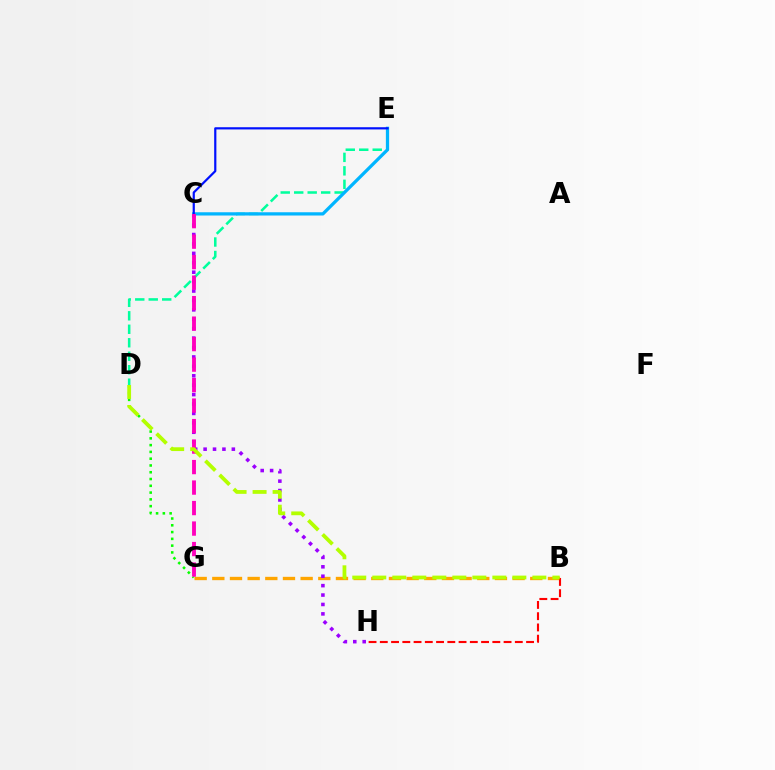{('B', 'G'): [{'color': '#ffa500', 'line_style': 'dashed', 'thickness': 2.4}], ('C', 'H'): [{'color': '#9b00ff', 'line_style': 'dotted', 'thickness': 2.56}], ('D', 'G'): [{'color': '#08ff00', 'line_style': 'dotted', 'thickness': 1.84}], ('D', 'E'): [{'color': '#00ff9d', 'line_style': 'dashed', 'thickness': 1.83}], ('C', 'E'): [{'color': '#00b5ff', 'line_style': 'solid', 'thickness': 2.34}, {'color': '#0010ff', 'line_style': 'solid', 'thickness': 1.59}], ('C', 'G'): [{'color': '#ff00bd', 'line_style': 'dashed', 'thickness': 2.78}], ('B', 'H'): [{'color': '#ff0000', 'line_style': 'dashed', 'thickness': 1.53}], ('B', 'D'): [{'color': '#b3ff00', 'line_style': 'dashed', 'thickness': 2.72}]}